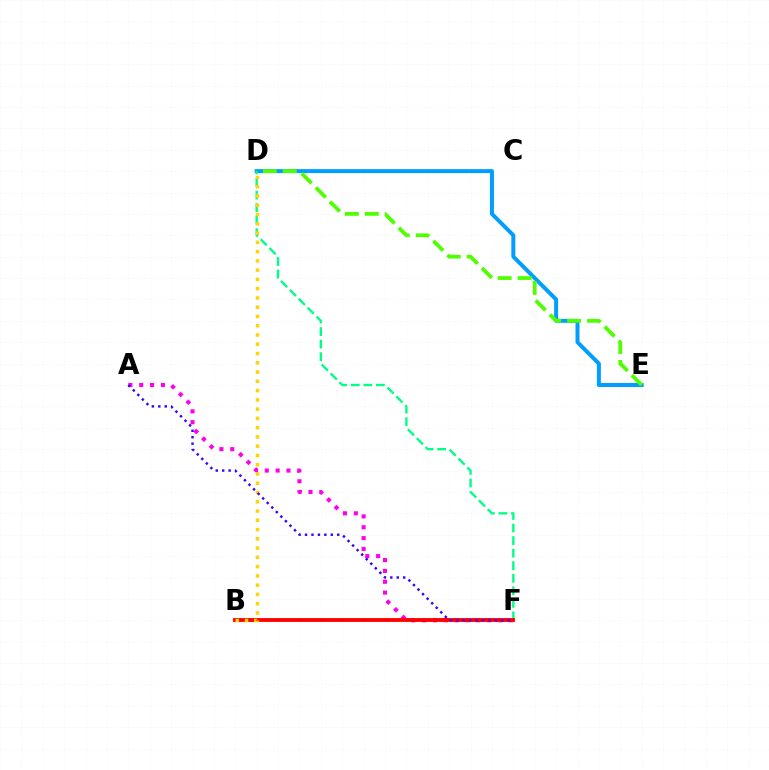{('A', 'F'): [{'color': '#ff00ed', 'line_style': 'dotted', 'thickness': 2.95}, {'color': '#3700ff', 'line_style': 'dotted', 'thickness': 1.75}], ('D', 'E'): [{'color': '#009eff', 'line_style': 'solid', 'thickness': 2.86}, {'color': '#4fff00', 'line_style': 'dashed', 'thickness': 2.71}], ('D', 'F'): [{'color': '#00ff86', 'line_style': 'dashed', 'thickness': 1.7}], ('B', 'F'): [{'color': '#ff0000', 'line_style': 'solid', 'thickness': 2.77}], ('B', 'D'): [{'color': '#ffd500', 'line_style': 'dotted', 'thickness': 2.52}]}